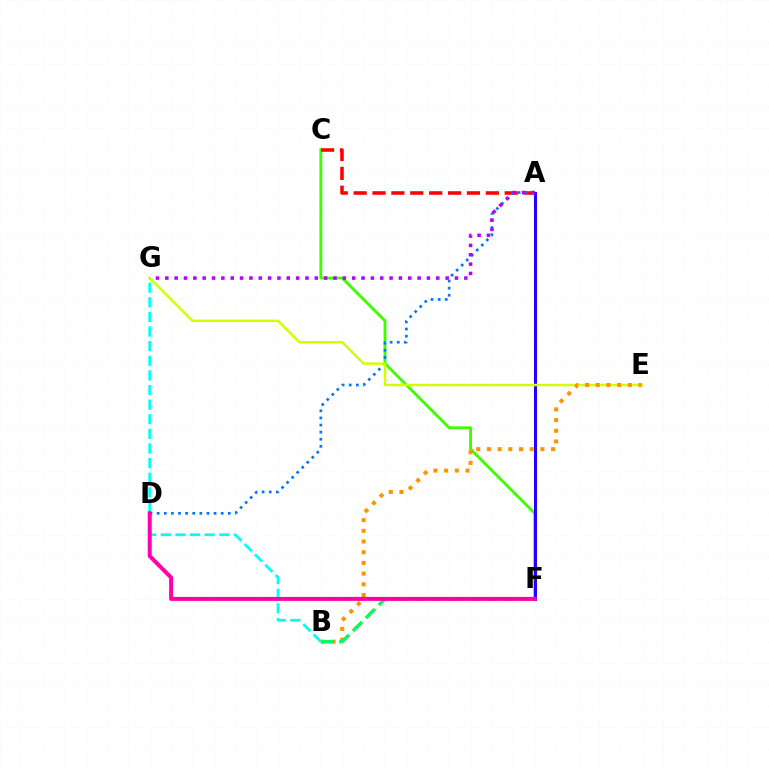{('C', 'F'): [{'color': '#3dff00', 'line_style': 'solid', 'thickness': 2.06}], ('A', 'C'): [{'color': '#ff0000', 'line_style': 'dashed', 'thickness': 2.57}], ('A', 'D'): [{'color': '#0074ff', 'line_style': 'dotted', 'thickness': 1.93}], ('A', 'F'): [{'color': '#2500ff', 'line_style': 'solid', 'thickness': 2.19}], ('B', 'G'): [{'color': '#00fff6', 'line_style': 'dashed', 'thickness': 1.99}], ('E', 'G'): [{'color': '#d1ff00', 'line_style': 'solid', 'thickness': 1.78}], ('A', 'G'): [{'color': '#b900ff', 'line_style': 'dotted', 'thickness': 2.54}], ('B', 'E'): [{'color': '#ff9400', 'line_style': 'dotted', 'thickness': 2.91}], ('B', 'F'): [{'color': '#00ff5c', 'line_style': 'dashed', 'thickness': 2.49}], ('D', 'F'): [{'color': '#ff00ac', 'line_style': 'solid', 'thickness': 2.88}]}